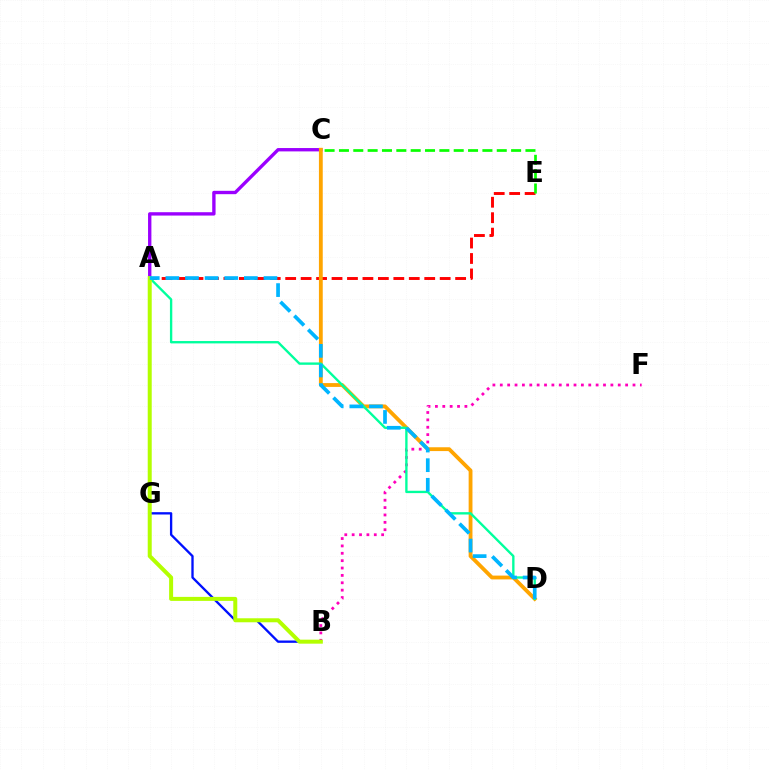{('B', 'G'): [{'color': '#0010ff', 'line_style': 'solid', 'thickness': 1.68}], ('A', 'E'): [{'color': '#ff0000', 'line_style': 'dashed', 'thickness': 2.1}], ('A', 'C'): [{'color': '#9b00ff', 'line_style': 'solid', 'thickness': 2.41}], ('C', 'D'): [{'color': '#ffa500', 'line_style': 'solid', 'thickness': 2.75}], ('B', 'F'): [{'color': '#ff00bd', 'line_style': 'dotted', 'thickness': 2.0}], ('A', 'D'): [{'color': '#00ff9d', 'line_style': 'solid', 'thickness': 1.7}, {'color': '#00b5ff', 'line_style': 'dashed', 'thickness': 2.67}], ('A', 'B'): [{'color': '#b3ff00', 'line_style': 'solid', 'thickness': 2.88}], ('C', 'E'): [{'color': '#08ff00', 'line_style': 'dashed', 'thickness': 1.95}]}